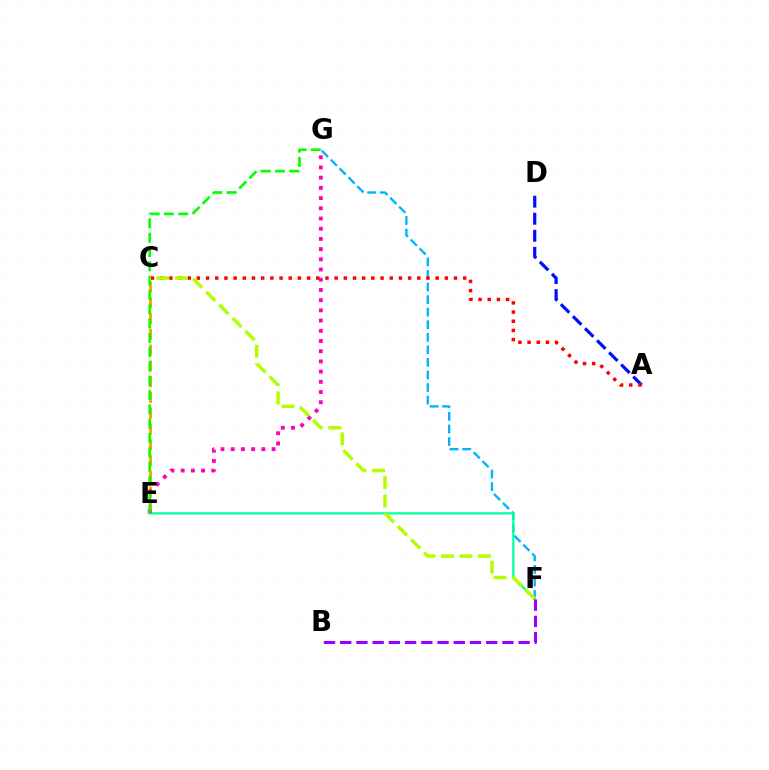{('F', 'G'): [{'color': '#00b5ff', 'line_style': 'dashed', 'thickness': 1.71}], ('C', 'E'): [{'color': '#ffa500', 'line_style': 'dashed', 'thickness': 2.14}], ('E', 'F'): [{'color': '#00ff9d', 'line_style': 'solid', 'thickness': 1.56}], ('E', 'G'): [{'color': '#ff00bd', 'line_style': 'dotted', 'thickness': 2.77}, {'color': '#08ff00', 'line_style': 'dashed', 'thickness': 1.94}], ('A', 'D'): [{'color': '#0010ff', 'line_style': 'dashed', 'thickness': 2.32}], ('A', 'C'): [{'color': '#ff0000', 'line_style': 'dotted', 'thickness': 2.49}], ('C', 'F'): [{'color': '#b3ff00', 'line_style': 'dashed', 'thickness': 2.51}], ('B', 'F'): [{'color': '#9b00ff', 'line_style': 'dashed', 'thickness': 2.2}]}